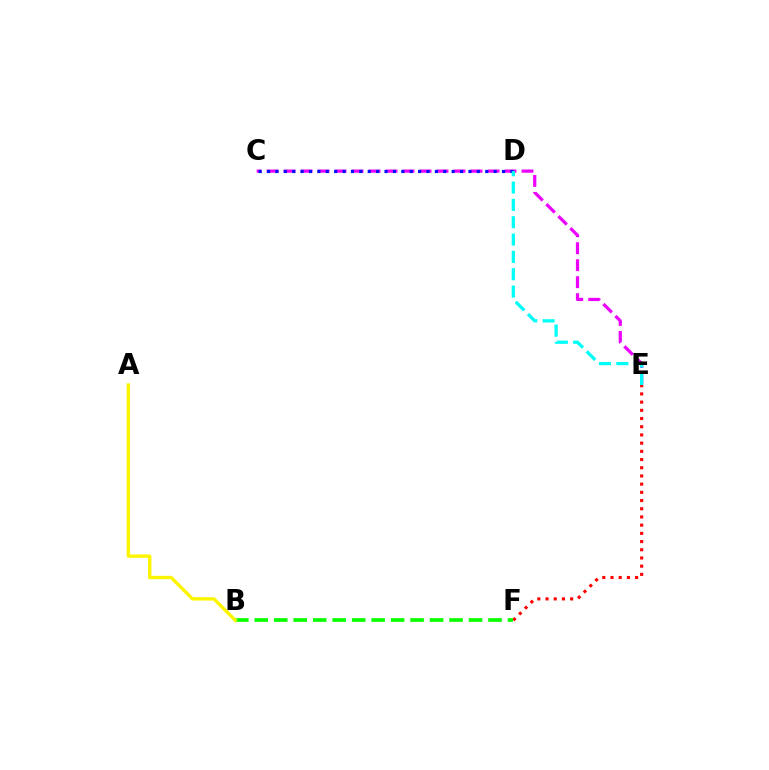{('C', 'E'): [{'color': '#ee00ff', 'line_style': 'dashed', 'thickness': 2.31}], ('E', 'F'): [{'color': '#ff0000', 'line_style': 'dotted', 'thickness': 2.23}], ('B', 'F'): [{'color': '#08ff00', 'line_style': 'dashed', 'thickness': 2.65}], ('C', 'D'): [{'color': '#0010ff', 'line_style': 'dotted', 'thickness': 2.28}], ('D', 'E'): [{'color': '#00fff6', 'line_style': 'dashed', 'thickness': 2.35}], ('A', 'B'): [{'color': '#fcf500', 'line_style': 'solid', 'thickness': 2.44}]}